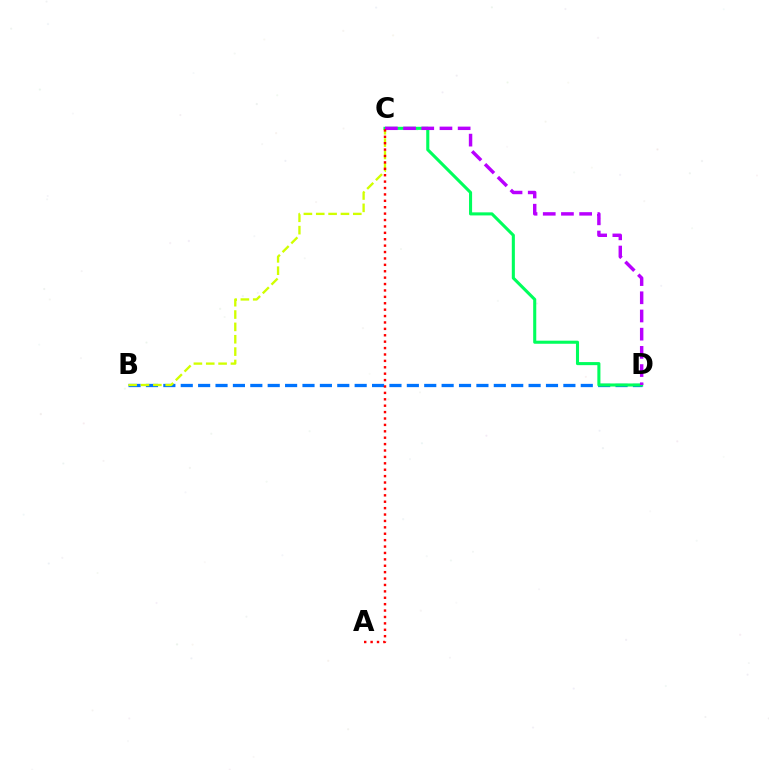{('B', 'D'): [{'color': '#0074ff', 'line_style': 'dashed', 'thickness': 2.36}], ('B', 'C'): [{'color': '#d1ff00', 'line_style': 'dashed', 'thickness': 1.68}], ('C', 'D'): [{'color': '#00ff5c', 'line_style': 'solid', 'thickness': 2.21}, {'color': '#b900ff', 'line_style': 'dashed', 'thickness': 2.47}], ('A', 'C'): [{'color': '#ff0000', 'line_style': 'dotted', 'thickness': 1.74}]}